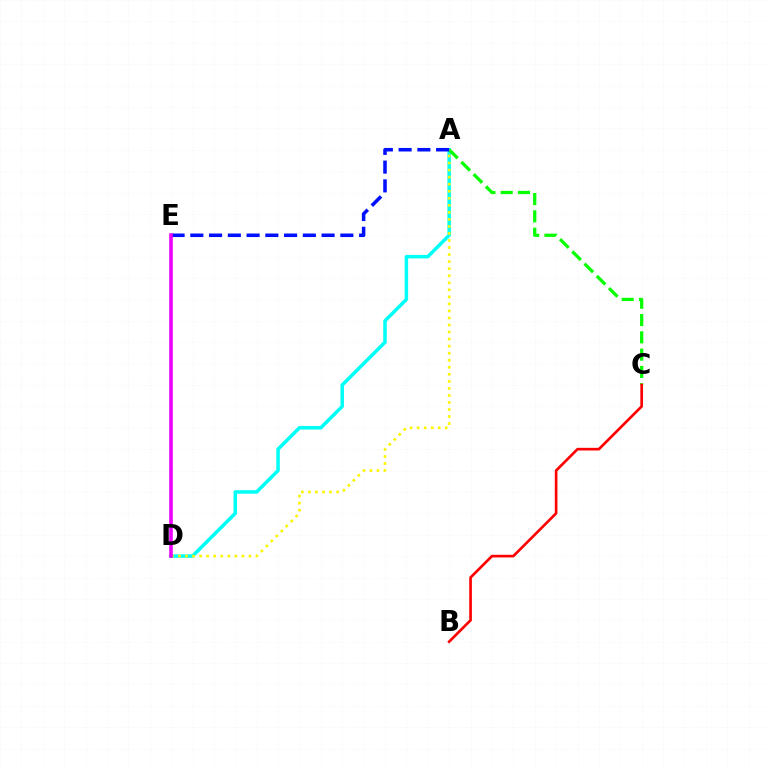{('A', 'D'): [{'color': '#00fff6', 'line_style': 'solid', 'thickness': 2.53}, {'color': '#fcf500', 'line_style': 'dotted', 'thickness': 1.91}], ('A', 'C'): [{'color': '#08ff00', 'line_style': 'dashed', 'thickness': 2.35}], ('A', 'E'): [{'color': '#0010ff', 'line_style': 'dashed', 'thickness': 2.55}], ('B', 'C'): [{'color': '#ff0000', 'line_style': 'solid', 'thickness': 1.92}], ('D', 'E'): [{'color': '#ee00ff', 'line_style': 'solid', 'thickness': 2.59}]}